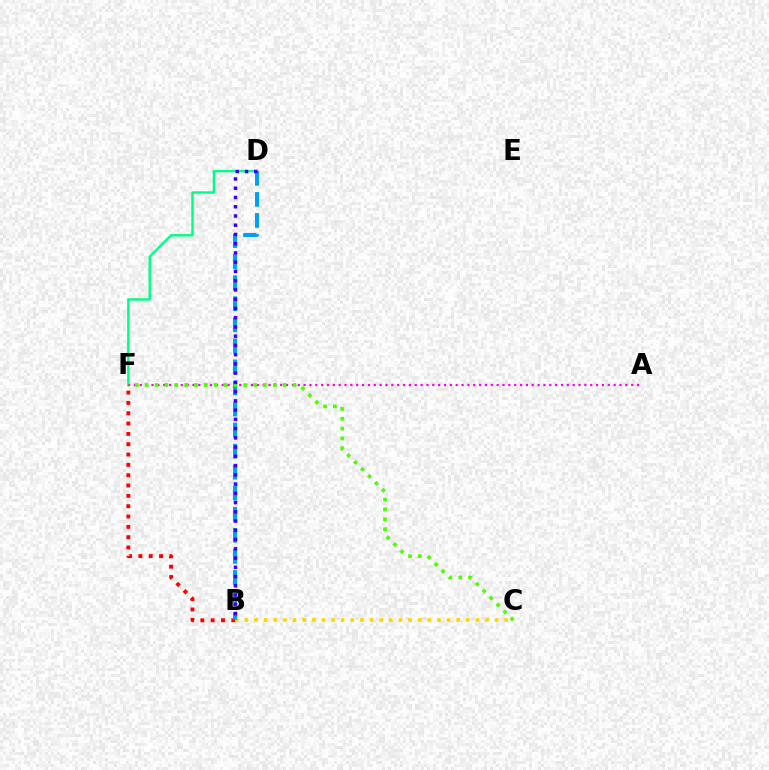{('D', 'F'): [{'color': '#00ff86', 'line_style': 'solid', 'thickness': 1.74}], ('B', 'F'): [{'color': '#ff0000', 'line_style': 'dotted', 'thickness': 2.81}], ('B', 'C'): [{'color': '#ffd500', 'line_style': 'dotted', 'thickness': 2.61}], ('A', 'F'): [{'color': '#ff00ed', 'line_style': 'dotted', 'thickness': 1.59}], ('B', 'D'): [{'color': '#009eff', 'line_style': 'dashed', 'thickness': 2.86}, {'color': '#3700ff', 'line_style': 'dotted', 'thickness': 2.51}], ('C', 'F'): [{'color': '#4fff00', 'line_style': 'dotted', 'thickness': 2.68}]}